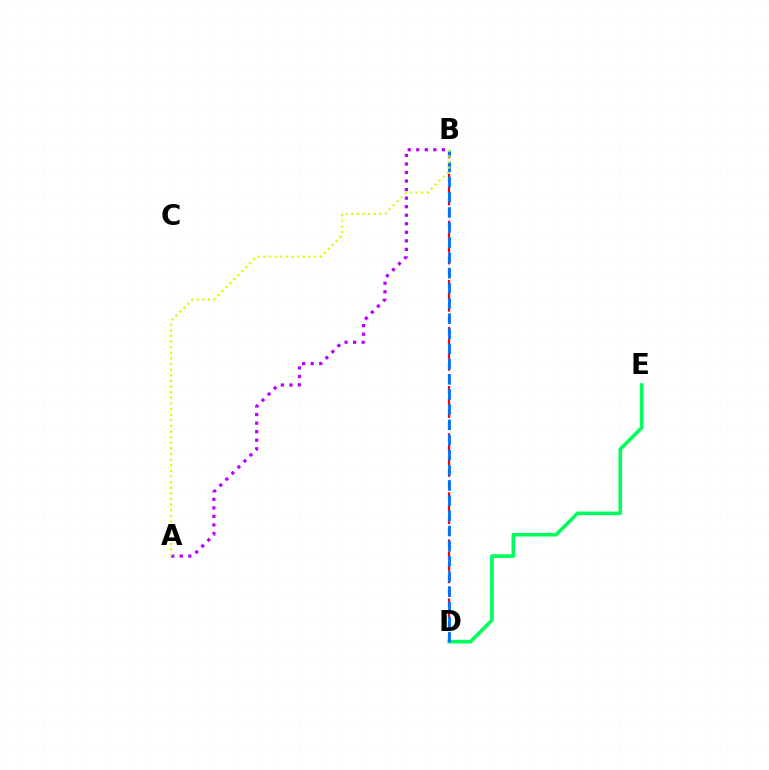{('B', 'D'): [{'color': '#ff0000', 'line_style': 'dashed', 'thickness': 1.6}, {'color': '#0074ff', 'line_style': 'dashed', 'thickness': 2.06}], ('A', 'B'): [{'color': '#b900ff', 'line_style': 'dotted', 'thickness': 2.32}, {'color': '#d1ff00', 'line_style': 'dotted', 'thickness': 1.53}], ('D', 'E'): [{'color': '#00ff5c', 'line_style': 'solid', 'thickness': 2.61}]}